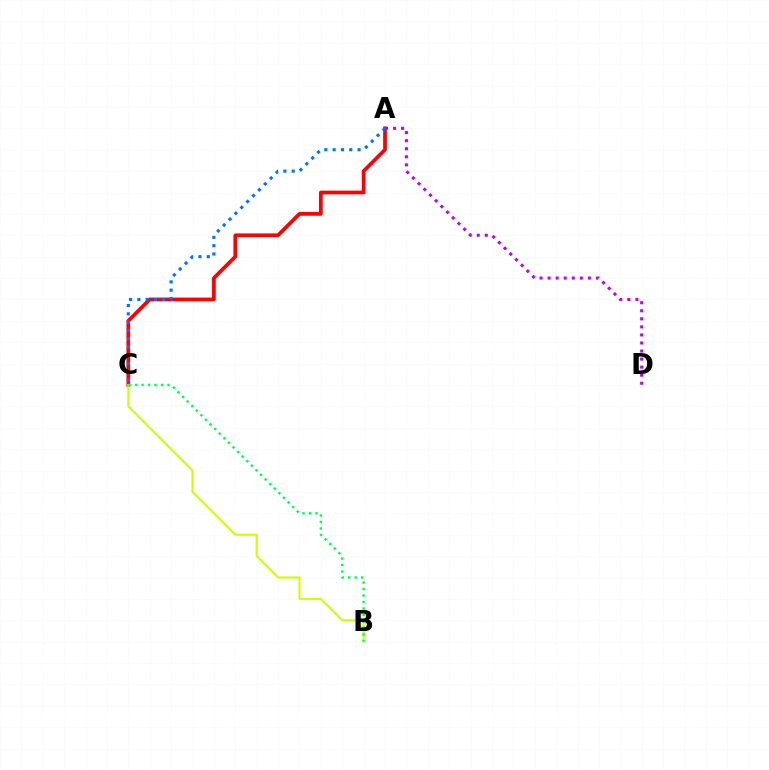{('A', 'C'): [{'color': '#ff0000', 'line_style': 'solid', 'thickness': 2.68}, {'color': '#0074ff', 'line_style': 'dotted', 'thickness': 2.26}], ('A', 'D'): [{'color': '#b900ff', 'line_style': 'dotted', 'thickness': 2.19}], ('B', 'C'): [{'color': '#d1ff00', 'line_style': 'solid', 'thickness': 1.54}, {'color': '#00ff5c', 'line_style': 'dotted', 'thickness': 1.76}]}